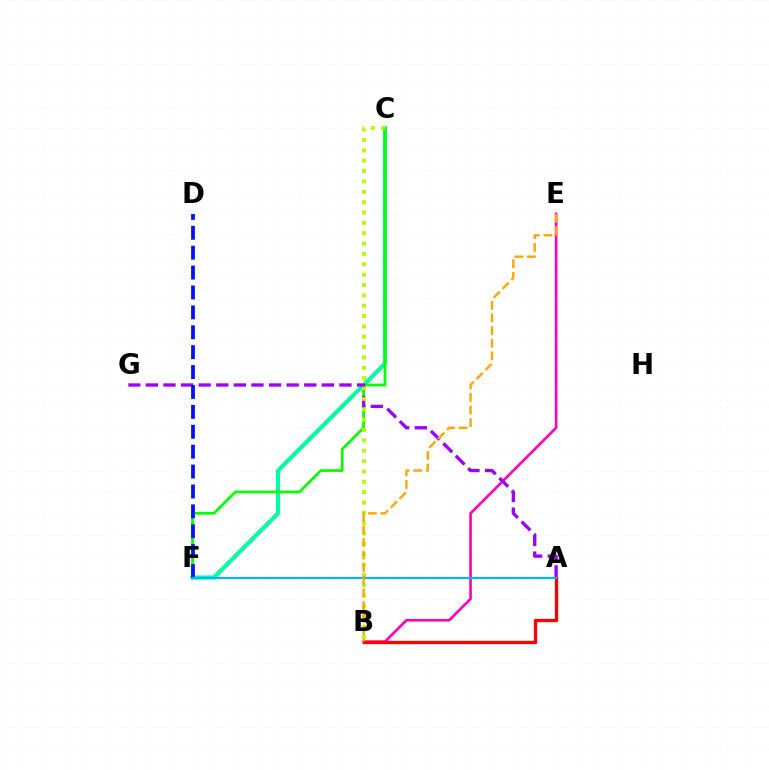{('B', 'E'): [{'color': '#ff00bd', 'line_style': 'solid', 'thickness': 1.91}, {'color': '#ffa500', 'line_style': 'dashed', 'thickness': 1.71}], ('C', 'F'): [{'color': '#00ff9d', 'line_style': 'solid', 'thickness': 2.94}, {'color': '#08ff00', 'line_style': 'solid', 'thickness': 1.96}], ('A', 'G'): [{'color': '#9b00ff', 'line_style': 'dashed', 'thickness': 2.39}], ('D', 'F'): [{'color': '#0010ff', 'line_style': 'dashed', 'thickness': 2.7}], ('B', 'C'): [{'color': '#b3ff00', 'line_style': 'dotted', 'thickness': 2.81}], ('A', 'B'): [{'color': '#ff0000', 'line_style': 'solid', 'thickness': 2.39}], ('A', 'F'): [{'color': '#00b5ff', 'line_style': 'solid', 'thickness': 1.55}]}